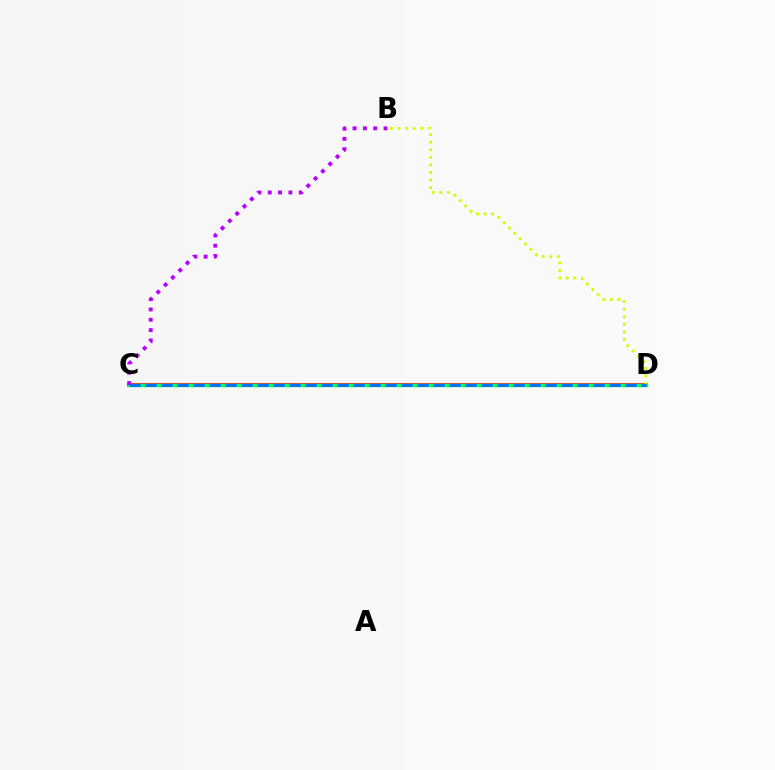{('C', 'D'): [{'color': '#ff0000', 'line_style': 'solid', 'thickness': 2.63}, {'color': '#00ff5c', 'line_style': 'solid', 'thickness': 2.44}, {'color': '#0074ff', 'line_style': 'dashed', 'thickness': 2.17}], ('B', 'D'): [{'color': '#d1ff00', 'line_style': 'dotted', 'thickness': 2.06}], ('B', 'C'): [{'color': '#b900ff', 'line_style': 'dotted', 'thickness': 2.8}]}